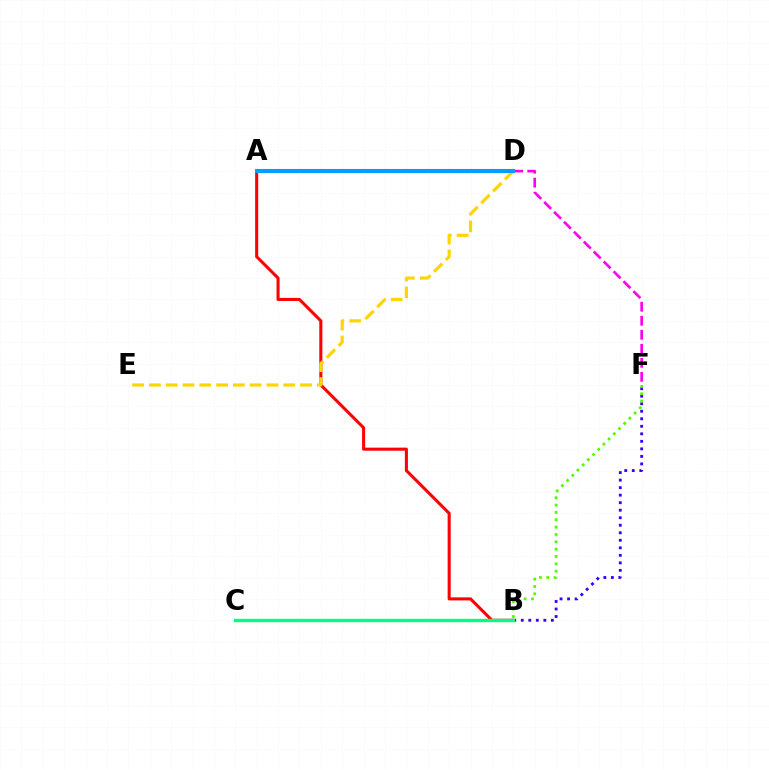{('B', 'F'): [{'color': '#3700ff', 'line_style': 'dotted', 'thickness': 2.04}, {'color': '#4fff00', 'line_style': 'dotted', 'thickness': 1.99}], ('A', 'B'): [{'color': '#ff0000', 'line_style': 'solid', 'thickness': 2.2}], ('D', 'E'): [{'color': '#ffd500', 'line_style': 'dashed', 'thickness': 2.28}], ('B', 'C'): [{'color': '#00ff86', 'line_style': 'solid', 'thickness': 2.41}], ('D', 'F'): [{'color': '#ff00ed', 'line_style': 'dashed', 'thickness': 1.91}], ('A', 'D'): [{'color': '#009eff', 'line_style': 'solid', 'thickness': 2.95}]}